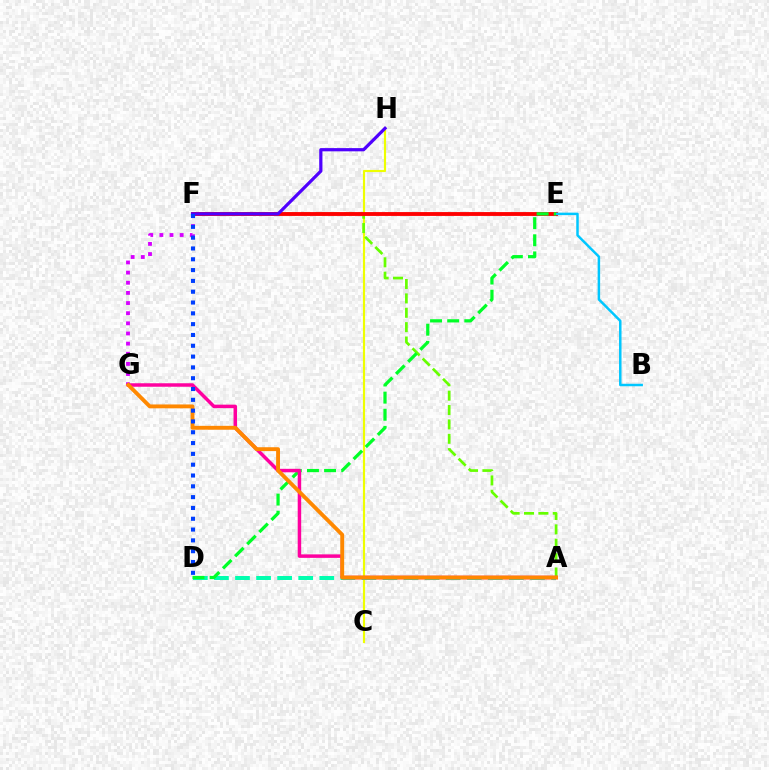{('C', 'H'): [{'color': '#eeff00', 'line_style': 'solid', 'thickness': 1.55}], ('A', 'D'): [{'color': '#00ffaf', 'line_style': 'dashed', 'thickness': 2.86}], ('A', 'F'): [{'color': '#66ff00', 'line_style': 'dashed', 'thickness': 1.95}], ('E', 'F'): [{'color': '#ff0000', 'line_style': 'solid', 'thickness': 2.77}], ('B', 'E'): [{'color': '#00c7ff', 'line_style': 'solid', 'thickness': 1.79}], ('F', 'H'): [{'color': '#4f00ff', 'line_style': 'solid', 'thickness': 2.31}], ('F', 'G'): [{'color': '#d600ff', 'line_style': 'dotted', 'thickness': 2.76}], ('D', 'E'): [{'color': '#00ff27', 'line_style': 'dashed', 'thickness': 2.33}], ('A', 'G'): [{'color': '#ff00a0', 'line_style': 'solid', 'thickness': 2.51}, {'color': '#ff8800', 'line_style': 'solid', 'thickness': 2.79}], ('D', 'F'): [{'color': '#003fff', 'line_style': 'dotted', 'thickness': 2.94}]}